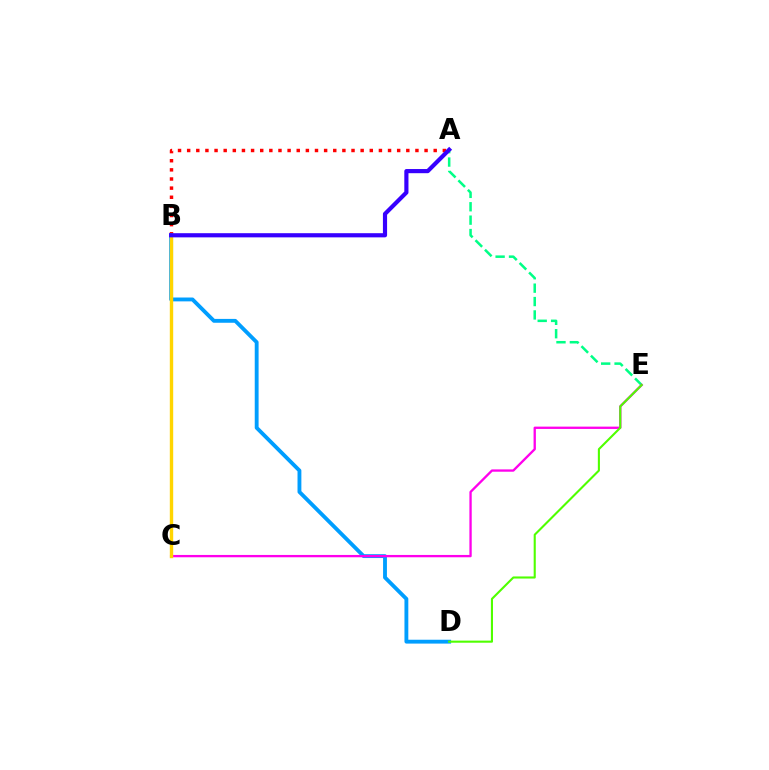{('A', 'B'): [{'color': '#ff0000', 'line_style': 'dotted', 'thickness': 2.48}, {'color': '#3700ff', 'line_style': 'solid', 'thickness': 3.0}], ('B', 'D'): [{'color': '#009eff', 'line_style': 'solid', 'thickness': 2.78}], ('A', 'E'): [{'color': '#00ff86', 'line_style': 'dashed', 'thickness': 1.82}], ('C', 'E'): [{'color': '#ff00ed', 'line_style': 'solid', 'thickness': 1.67}], ('B', 'C'): [{'color': '#ffd500', 'line_style': 'solid', 'thickness': 2.44}], ('D', 'E'): [{'color': '#4fff00', 'line_style': 'solid', 'thickness': 1.51}]}